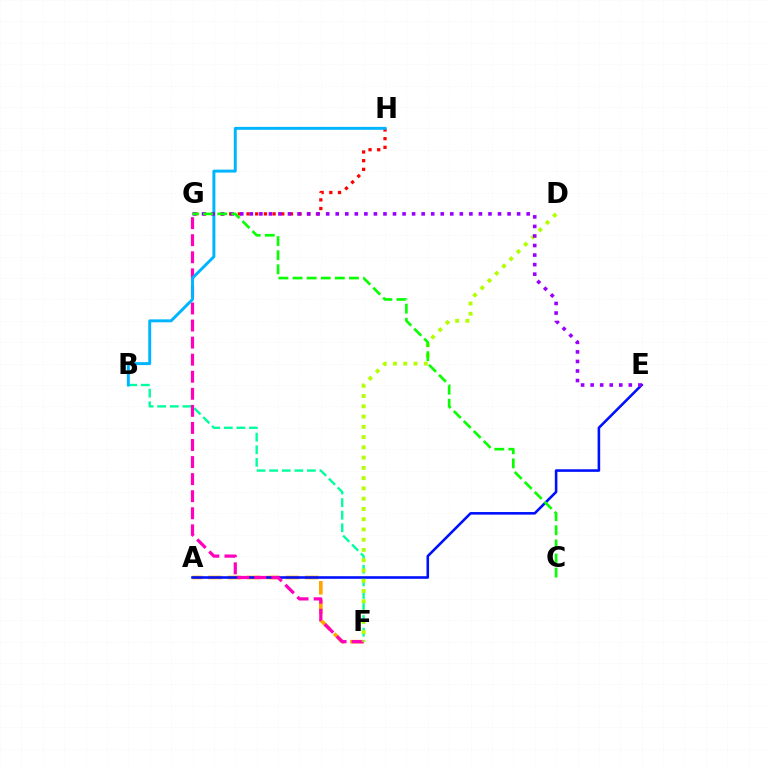{('B', 'F'): [{'color': '#00ff9d', 'line_style': 'dashed', 'thickness': 1.71}], ('G', 'H'): [{'color': '#ff0000', 'line_style': 'dotted', 'thickness': 2.36}], ('A', 'F'): [{'color': '#ffa500', 'line_style': 'dashed', 'thickness': 2.63}], ('A', 'E'): [{'color': '#0010ff', 'line_style': 'solid', 'thickness': 1.86}], ('F', 'G'): [{'color': '#ff00bd', 'line_style': 'dashed', 'thickness': 2.32}], ('B', 'H'): [{'color': '#00b5ff', 'line_style': 'solid', 'thickness': 2.12}], ('D', 'F'): [{'color': '#b3ff00', 'line_style': 'dotted', 'thickness': 2.79}], ('E', 'G'): [{'color': '#9b00ff', 'line_style': 'dotted', 'thickness': 2.59}], ('C', 'G'): [{'color': '#08ff00', 'line_style': 'dashed', 'thickness': 1.92}]}